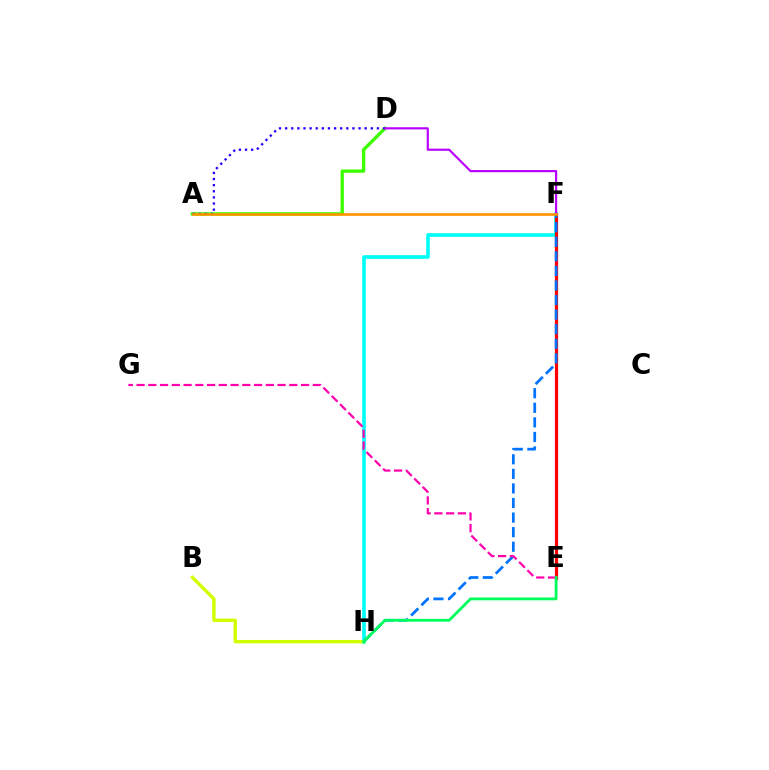{('F', 'H'): [{'color': '#00fff6', 'line_style': 'solid', 'thickness': 2.63}, {'color': '#0074ff', 'line_style': 'dashed', 'thickness': 1.98}], ('A', 'D'): [{'color': '#3dff00', 'line_style': 'solid', 'thickness': 2.43}, {'color': '#2500ff', 'line_style': 'dotted', 'thickness': 1.66}], ('E', 'F'): [{'color': '#ff0000', 'line_style': 'solid', 'thickness': 2.3}], ('B', 'H'): [{'color': '#d1ff00', 'line_style': 'solid', 'thickness': 2.46}], ('D', 'F'): [{'color': '#b900ff', 'line_style': 'solid', 'thickness': 1.56}], ('E', 'G'): [{'color': '#ff00ac', 'line_style': 'dashed', 'thickness': 1.6}], ('E', 'H'): [{'color': '#00ff5c', 'line_style': 'solid', 'thickness': 2.03}], ('A', 'F'): [{'color': '#ff9400', 'line_style': 'solid', 'thickness': 1.91}]}